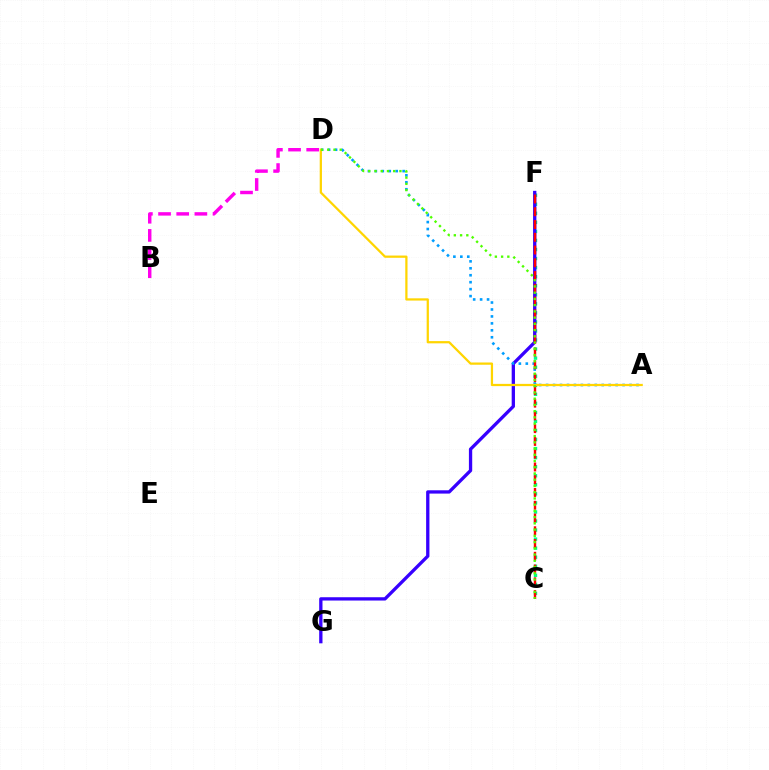{('C', 'F'): [{'color': '#00ff86', 'line_style': 'dotted', 'thickness': 2.46}, {'color': '#ff0000', 'line_style': 'dashed', 'thickness': 1.73}], ('F', 'G'): [{'color': '#3700ff', 'line_style': 'solid', 'thickness': 2.38}], ('A', 'D'): [{'color': '#009eff', 'line_style': 'dotted', 'thickness': 1.89}, {'color': '#ffd500', 'line_style': 'solid', 'thickness': 1.62}], ('B', 'D'): [{'color': '#ff00ed', 'line_style': 'dashed', 'thickness': 2.47}], ('C', 'D'): [{'color': '#4fff00', 'line_style': 'dotted', 'thickness': 1.69}]}